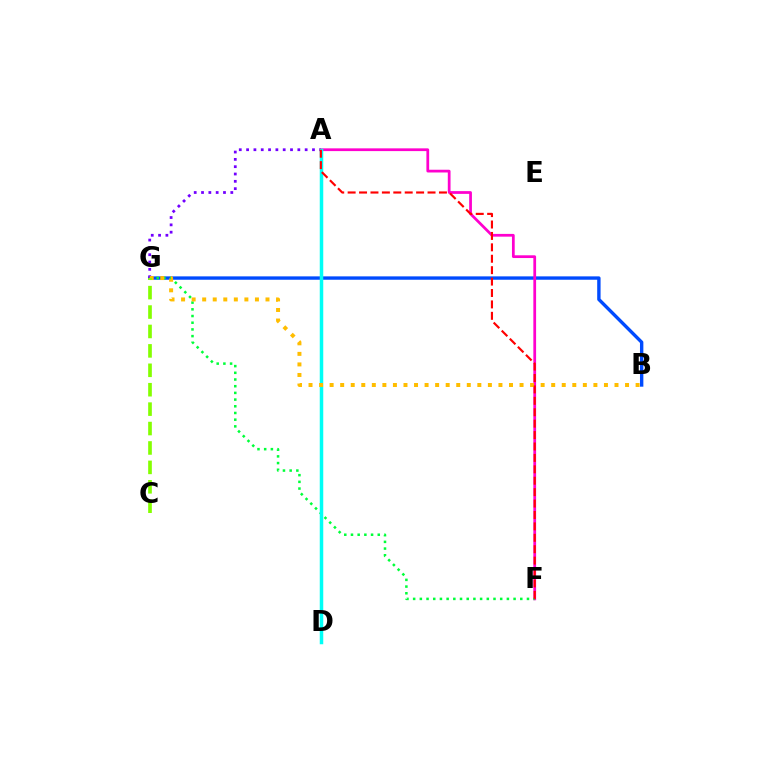{('B', 'G'): [{'color': '#004bff', 'line_style': 'solid', 'thickness': 2.43}, {'color': '#ffbd00', 'line_style': 'dotted', 'thickness': 2.87}], ('A', 'F'): [{'color': '#ff00cf', 'line_style': 'solid', 'thickness': 1.98}, {'color': '#ff0000', 'line_style': 'dashed', 'thickness': 1.55}], ('F', 'G'): [{'color': '#00ff39', 'line_style': 'dotted', 'thickness': 1.82}], ('A', 'G'): [{'color': '#7200ff', 'line_style': 'dotted', 'thickness': 1.99}], ('A', 'D'): [{'color': '#00fff6', 'line_style': 'solid', 'thickness': 2.52}], ('C', 'G'): [{'color': '#84ff00', 'line_style': 'dashed', 'thickness': 2.64}]}